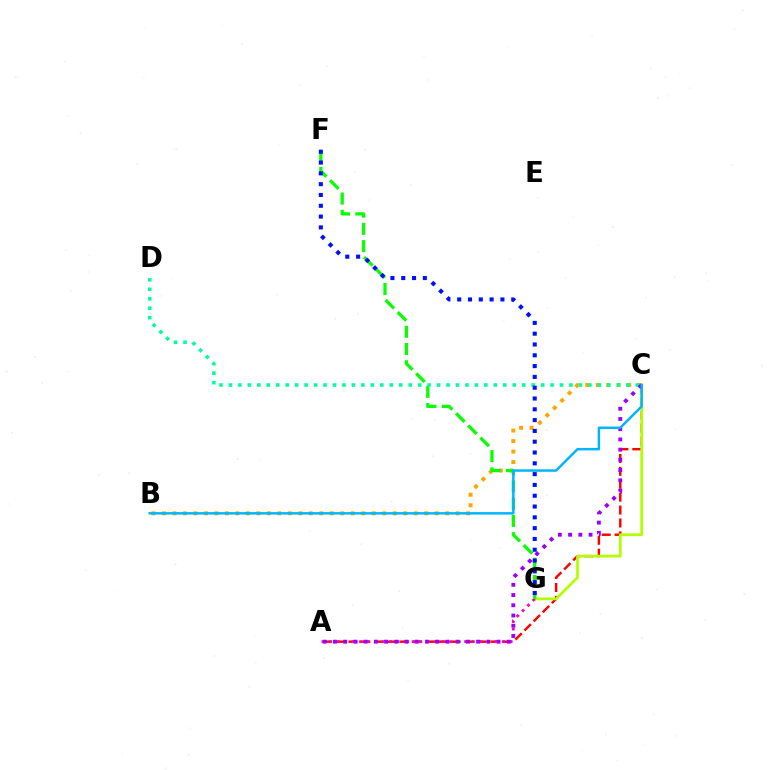{('A', 'C'): [{'color': '#ff0000', 'line_style': 'dashed', 'thickness': 1.75}, {'color': '#9b00ff', 'line_style': 'dotted', 'thickness': 2.78}], ('C', 'G'): [{'color': '#b3ff00', 'line_style': 'solid', 'thickness': 1.99}], ('A', 'G'): [{'color': '#ff00bd', 'line_style': 'dotted', 'thickness': 2.04}], ('B', 'C'): [{'color': '#ffa500', 'line_style': 'dotted', 'thickness': 2.85}, {'color': '#00b5ff', 'line_style': 'solid', 'thickness': 1.77}], ('F', 'G'): [{'color': '#08ff00', 'line_style': 'dashed', 'thickness': 2.34}, {'color': '#0010ff', 'line_style': 'dotted', 'thickness': 2.94}], ('C', 'D'): [{'color': '#00ff9d', 'line_style': 'dotted', 'thickness': 2.57}]}